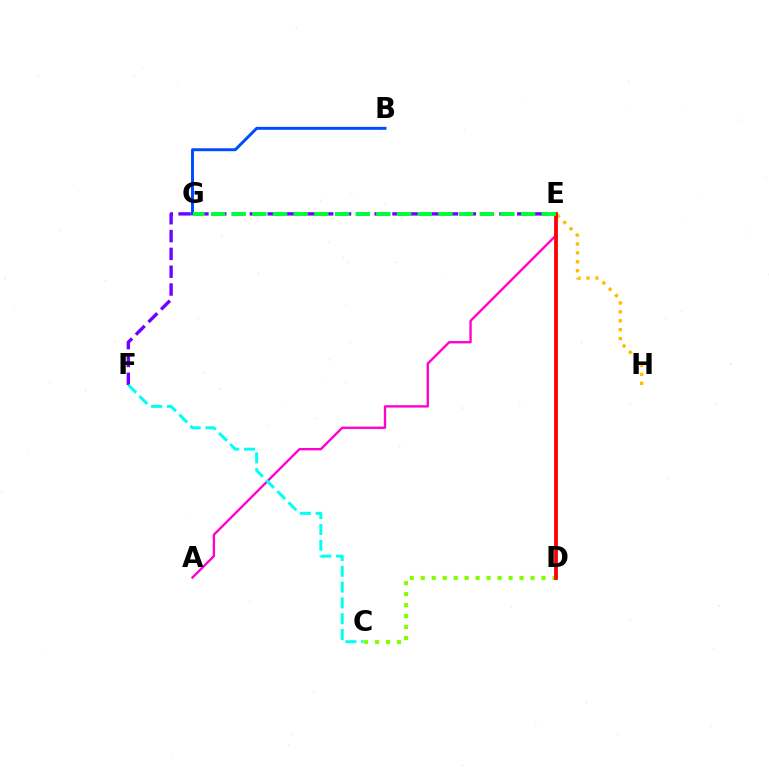{('B', 'G'): [{'color': '#004bff', 'line_style': 'solid', 'thickness': 2.12}], ('E', 'H'): [{'color': '#ffbd00', 'line_style': 'dotted', 'thickness': 2.42}], ('A', 'E'): [{'color': '#ff00cf', 'line_style': 'solid', 'thickness': 1.7}], ('C', 'D'): [{'color': '#84ff00', 'line_style': 'dotted', 'thickness': 2.98}], ('E', 'F'): [{'color': '#7200ff', 'line_style': 'dashed', 'thickness': 2.42}], ('D', 'E'): [{'color': '#ff0000', 'line_style': 'solid', 'thickness': 2.71}], ('C', 'F'): [{'color': '#00fff6', 'line_style': 'dashed', 'thickness': 2.15}], ('E', 'G'): [{'color': '#00ff39', 'line_style': 'dashed', 'thickness': 2.81}]}